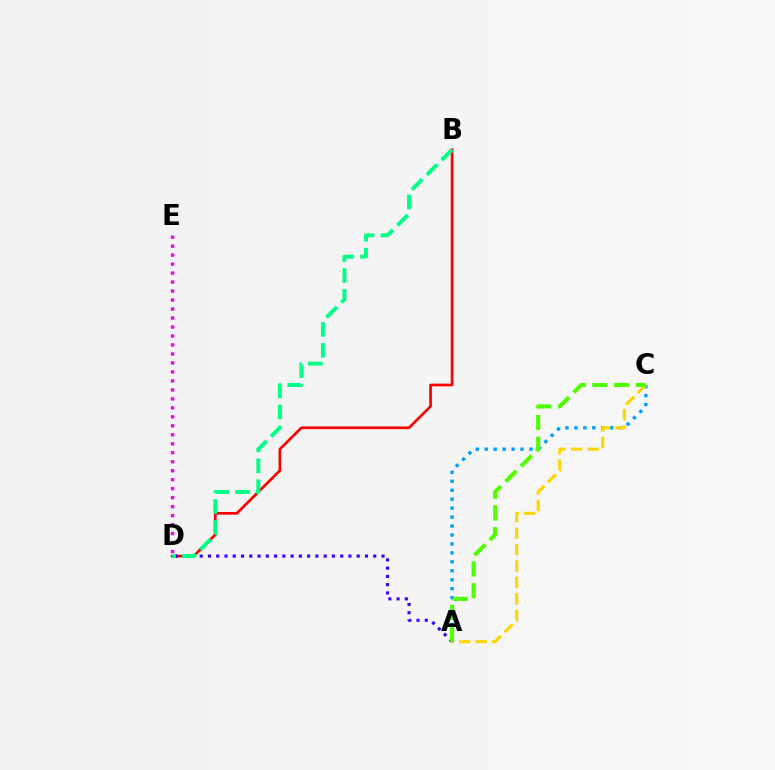{('B', 'D'): [{'color': '#ff0000', 'line_style': 'solid', 'thickness': 1.94}, {'color': '#00ff86', 'line_style': 'dashed', 'thickness': 2.84}], ('A', 'C'): [{'color': '#009eff', 'line_style': 'dotted', 'thickness': 2.43}, {'color': '#ffd500', 'line_style': 'dashed', 'thickness': 2.23}, {'color': '#4fff00', 'line_style': 'dashed', 'thickness': 2.94}], ('A', 'D'): [{'color': '#3700ff', 'line_style': 'dotted', 'thickness': 2.25}], ('D', 'E'): [{'color': '#ff00ed', 'line_style': 'dotted', 'thickness': 2.44}]}